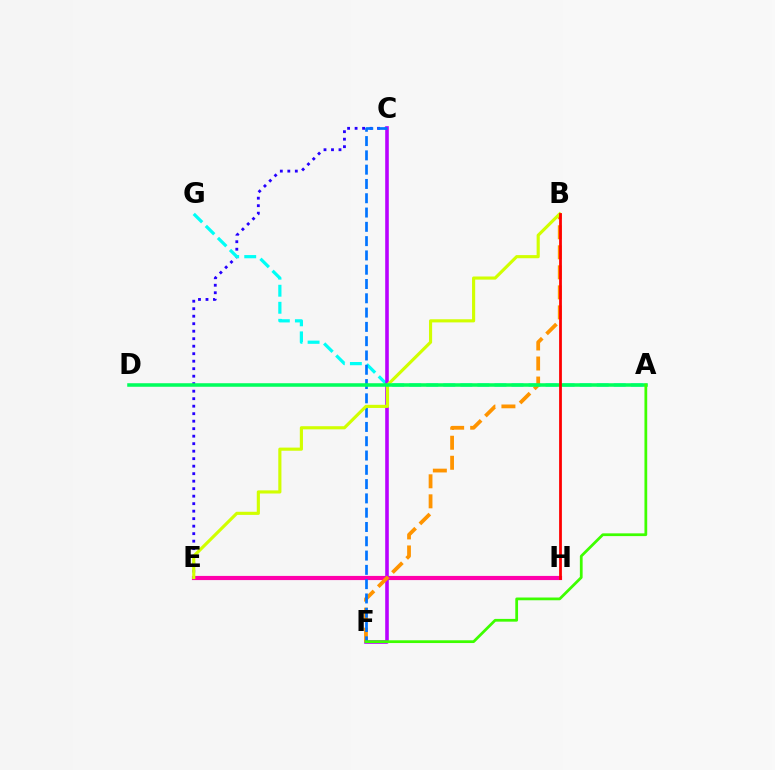{('E', 'H'): [{'color': '#ff00ac', 'line_style': 'solid', 'thickness': 2.99}], ('C', 'E'): [{'color': '#2500ff', 'line_style': 'dotted', 'thickness': 2.04}], ('A', 'G'): [{'color': '#00fff6', 'line_style': 'dashed', 'thickness': 2.32}], ('C', 'F'): [{'color': '#b900ff', 'line_style': 'solid', 'thickness': 2.59}, {'color': '#0074ff', 'line_style': 'dashed', 'thickness': 1.94}], ('B', 'F'): [{'color': '#ff9400', 'line_style': 'dashed', 'thickness': 2.72}], ('B', 'E'): [{'color': '#d1ff00', 'line_style': 'solid', 'thickness': 2.26}], ('A', 'D'): [{'color': '#00ff5c', 'line_style': 'solid', 'thickness': 2.55}], ('B', 'H'): [{'color': '#ff0000', 'line_style': 'solid', 'thickness': 2.0}], ('A', 'F'): [{'color': '#3dff00', 'line_style': 'solid', 'thickness': 1.98}]}